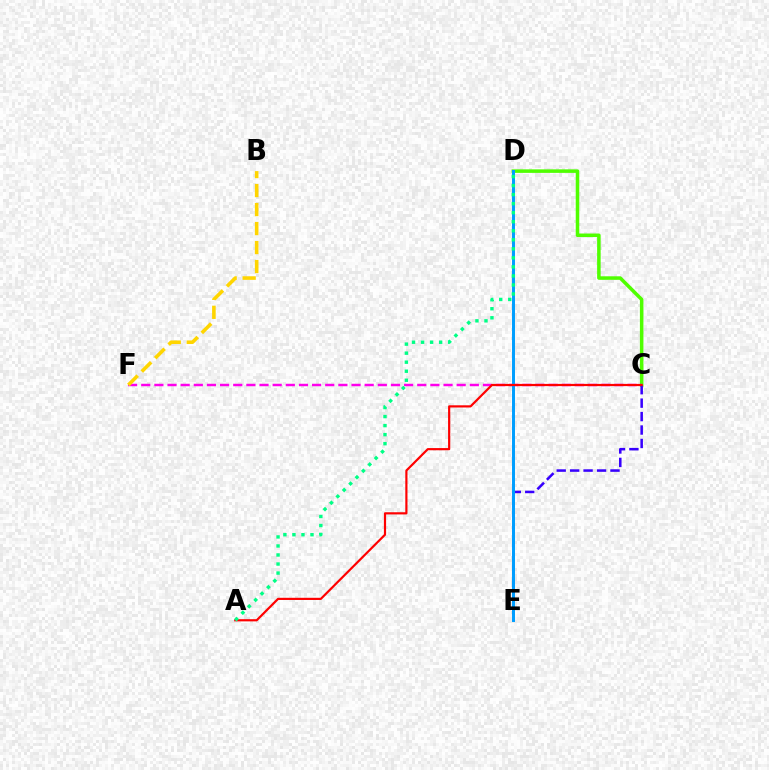{('C', 'D'): [{'color': '#4fff00', 'line_style': 'solid', 'thickness': 2.54}], ('C', 'F'): [{'color': '#ff00ed', 'line_style': 'dashed', 'thickness': 1.79}], ('C', 'E'): [{'color': '#3700ff', 'line_style': 'dashed', 'thickness': 1.83}], ('B', 'F'): [{'color': '#ffd500', 'line_style': 'dashed', 'thickness': 2.58}], ('D', 'E'): [{'color': '#009eff', 'line_style': 'solid', 'thickness': 2.14}], ('A', 'C'): [{'color': '#ff0000', 'line_style': 'solid', 'thickness': 1.57}], ('A', 'D'): [{'color': '#00ff86', 'line_style': 'dotted', 'thickness': 2.45}]}